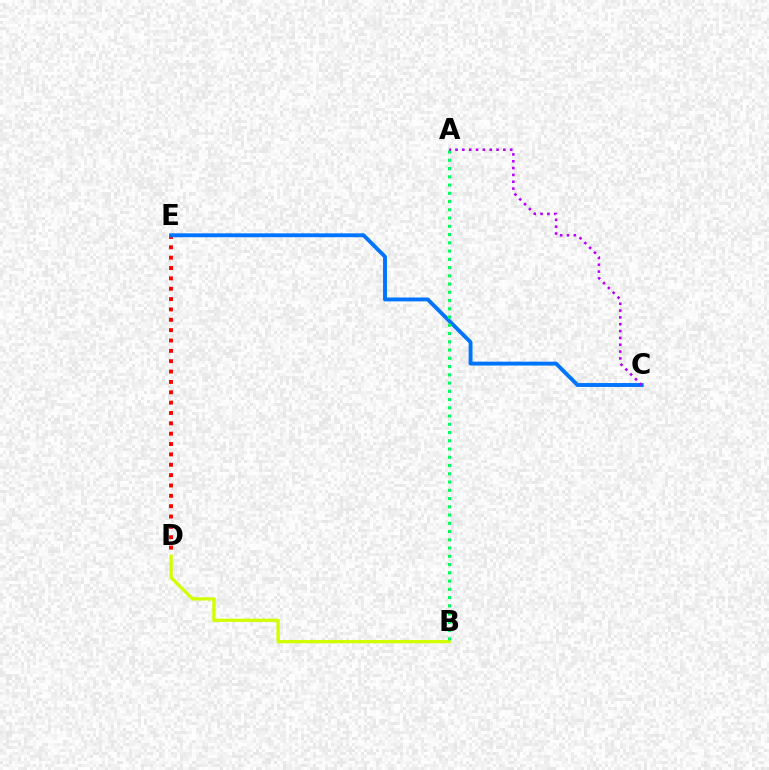{('D', 'E'): [{'color': '#ff0000', 'line_style': 'dotted', 'thickness': 2.81}], ('B', 'D'): [{'color': '#d1ff00', 'line_style': 'solid', 'thickness': 2.33}], ('C', 'E'): [{'color': '#0074ff', 'line_style': 'solid', 'thickness': 2.8}], ('A', 'B'): [{'color': '#00ff5c', 'line_style': 'dotted', 'thickness': 2.24}], ('A', 'C'): [{'color': '#b900ff', 'line_style': 'dotted', 'thickness': 1.86}]}